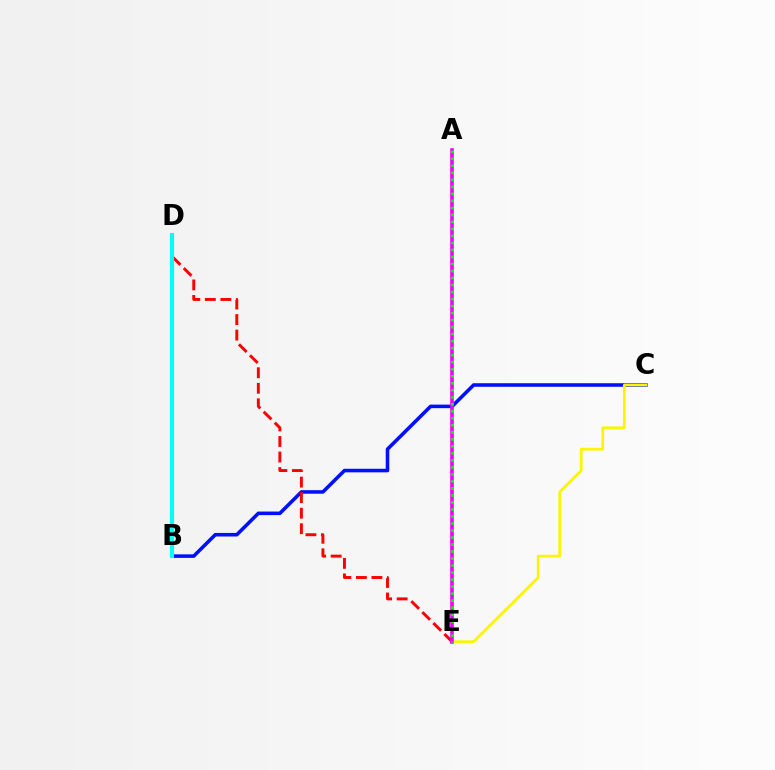{('B', 'C'): [{'color': '#0010ff', 'line_style': 'solid', 'thickness': 2.57}], ('D', 'E'): [{'color': '#ff0000', 'line_style': 'dashed', 'thickness': 2.11}], ('C', 'E'): [{'color': '#fcf500', 'line_style': 'solid', 'thickness': 1.96}], ('A', 'E'): [{'color': '#ee00ff', 'line_style': 'solid', 'thickness': 2.59}, {'color': '#08ff00', 'line_style': 'dotted', 'thickness': 1.91}], ('B', 'D'): [{'color': '#00fff6', 'line_style': 'solid', 'thickness': 2.93}]}